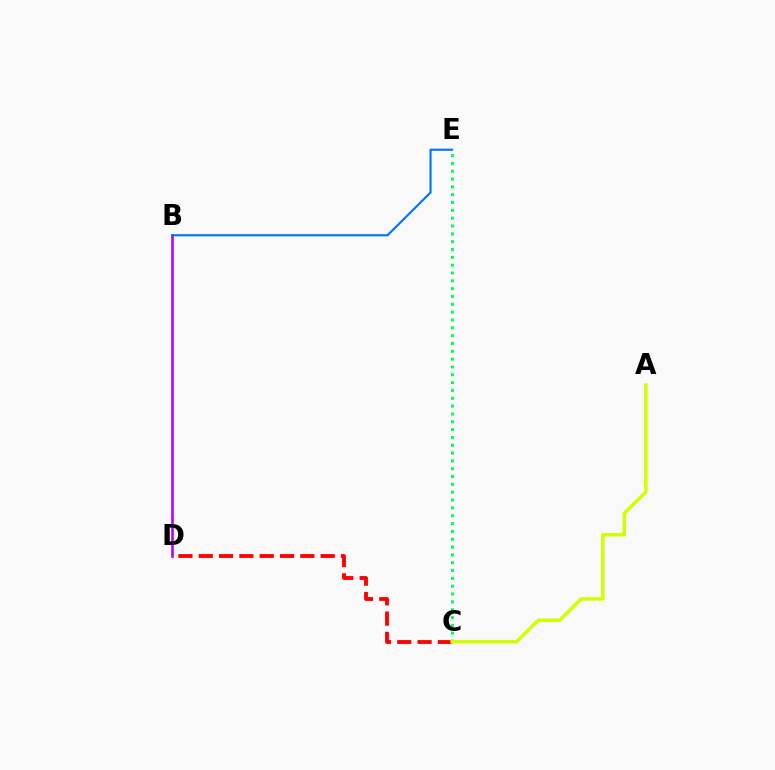{('C', 'E'): [{'color': '#00ff5c', 'line_style': 'dotted', 'thickness': 2.13}], ('C', 'D'): [{'color': '#ff0000', 'line_style': 'dashed', 'thickness': 2.76}], ('A', 'C'): [{'color': '#d1ff00', 'line_style': 'solid', 'thickness': 2.52}], ('B', 'D'): [{'color': '#b900ff', 'line_style': 'solid', 'thickness': 1.89}], ('B', 'E'): [{'color': '#0074ff', 'line_style': 'solid', 'thickness': 1.53}]}